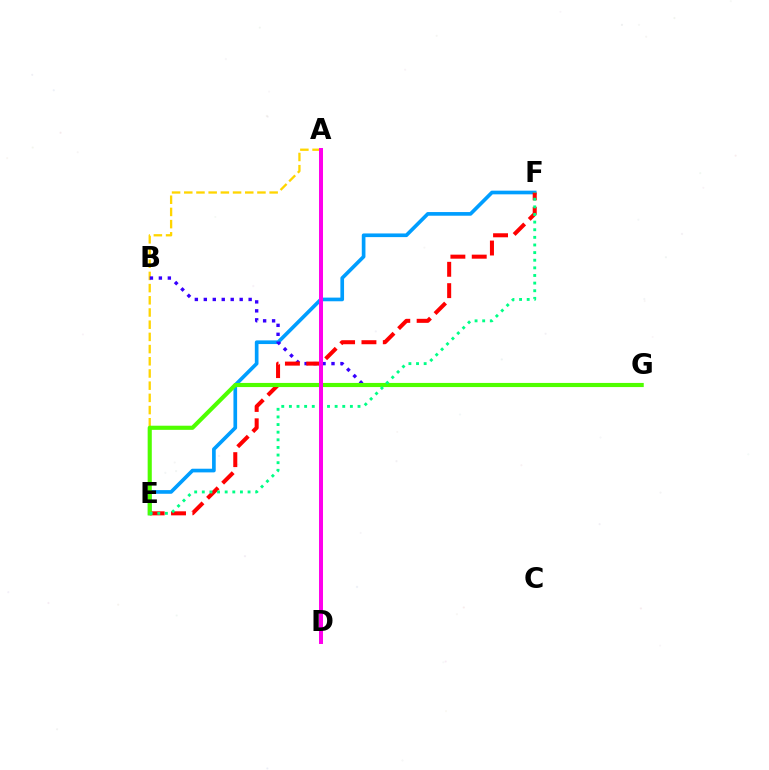{('A', 'E'): [{'color': '#ffd500', 'line_style': 'dashed', 'thickness': 1.66}], ('E', 'F'): [{'color': '#009eff', 'line_style': 'solid', 'thickness': 2.64}, {'color': '#ff0000', 'line_style': 'dashed', 'thickness': 2.9}, {'color': '#00ff86', 'line_style': 'dotted', 'thickness': 2.07}], ('B', 'G'): [{'color': '#3700ff', 'line_style': 'dotted', 'thickness': 2.44}], ('E', 'G'): [{'color': '#4fff00', 'line_style': 'solid', 'thickness': 2.98}], ('A', 'D'): [{'color': '#ff00ed', 'line_style': 'solid', 'thickness': 2.87}]}